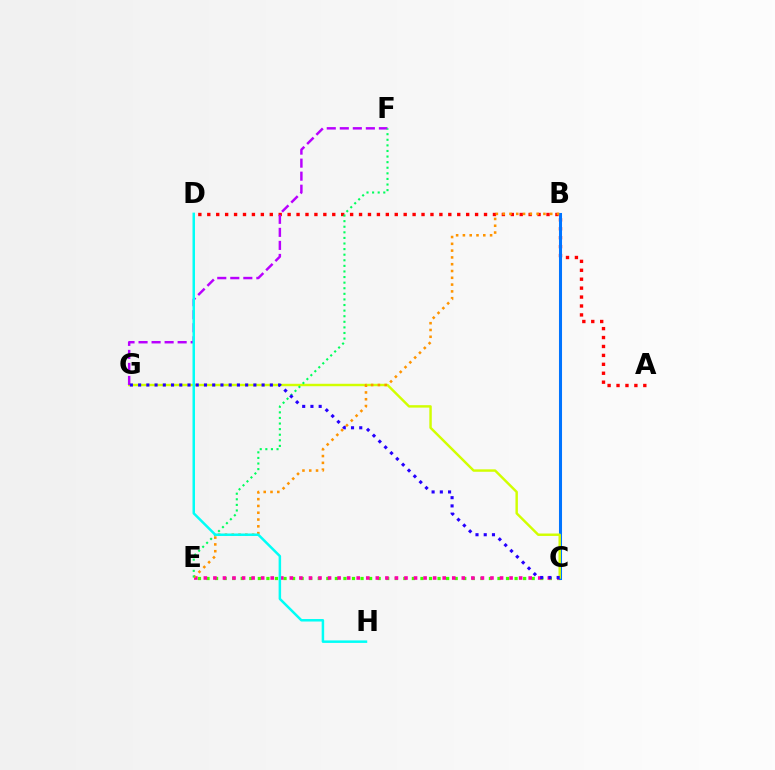{('C', 'E'): [{'color': '#3dff00', 'line_style': 'dotted', 'thickness': 2.33}, {'color': '#ff00ac', 'line_style': 'dotted', 'thickness': 2.6}], ('A', 'D'): [{'color': '#ff0000', 'line_style': 'dotted', 'thickness': 2.43}], ('B', 'C'): [{'color': '#0074ff', 'line_style': 'solid', 'thickness': 2.19}], ('C', 'G'): [{'color': '#d1ff00', 'line_style': 'solid', 'thickness': 1.76}, {'color': '#2500ff', 'line_style': 'dotted', 'thickness': 2.24}], ('B', 'E'): [{'color': '#ff9400', 'line_style': 'dotted', 'thickness': 1.85}], ('F', 'G'): [{'color': '#b900ff', 'line_style': 'dashed', 'thickness': 1.77}], ('E', 'F'): [{'color': '#00ff5c', 'line_style': 'dotted', 'thickness': 1.52}], ('D', 'H'): [{'color': '#00fff6', 'line_style': 'solid', 'thickness': 1.8}]}